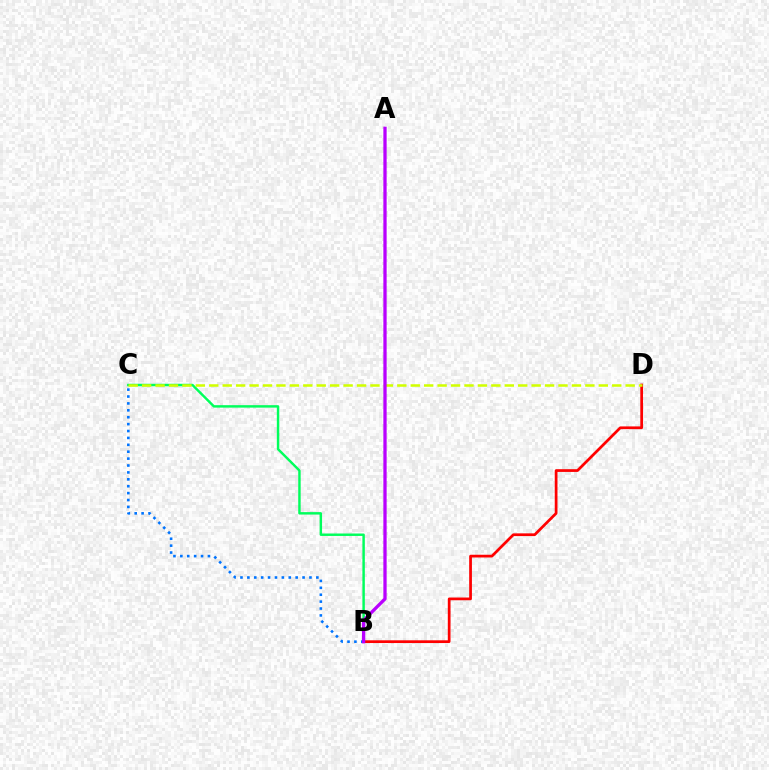{('B', 'C'): [{'color': '#00ff5c', 'line_style': 'solid', 'thickness': 1.76}, {'color': '#0074ff', 'line_style': 'dotted', 'thickness': 1.87}], ('B', 'D'): [{'color': '#ff0000', 'line_style': 'solid', 'thickness': 1.97}], ('C', 'D'): [{'color': '#d1ff00', 'line_style': 'dashed', 'thickness': 1.82}], ('A', 'B'): [{'color': '#b900ff', 'line_style': 'solid', 'thickness': 2.36}]}